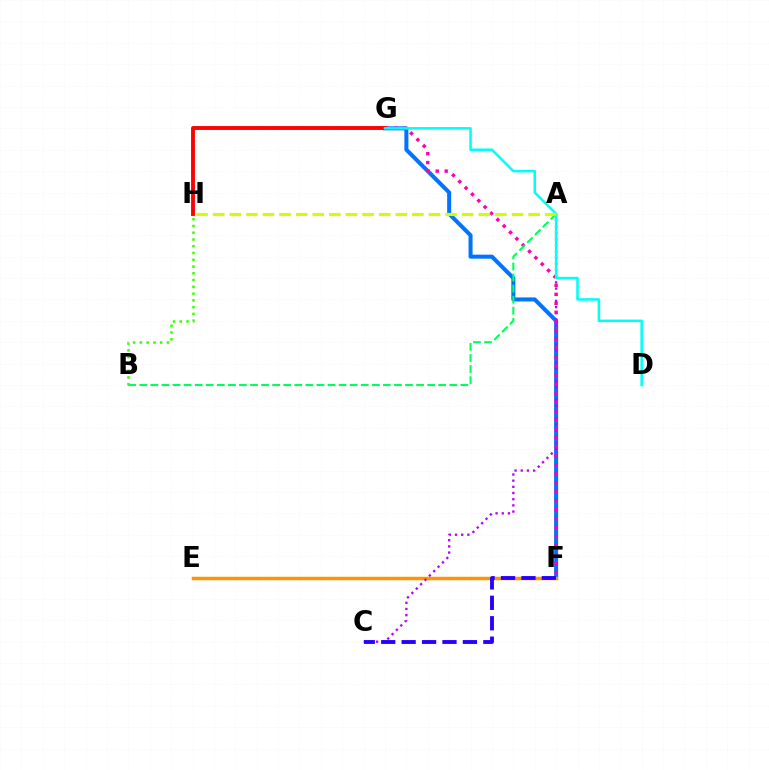{('F', 'G'): [{'color': '#0074ff', 'line_style': 'solid', 'thickness': 2.9}, {'color': '#ff00ac', 'line_style': 'dotted', 'thickness': 2.44}], ('E', 'F'): [{'color': '#ff9400', 'line_style': 'solid', 'thickness': 2.51}], ('A', 'C'): [{'color': '#b900ff', 'line_style': 'dotted', 'thickness': 1.68}], ('B', 'H'): [{'color': '#3dff00', 'line_style': 'dotted', 'thickness': 1.84}], ('G', 'H'): [{'color': '#ff0000', 'line_style': 'solid', 'thickness': 2.79}], ('D', 'G'): [{'color': '#00fff6', 'line_style': 'solid', 'thickness': 1.83}], ('A', 'B'): [{'color': '#00ff5c', 'line_style': 'dashed', 'thickness': 1.5}], ('C', 'F'): [{'color': '#2500ff', 'line_style': 'dashed', 'thickness': 2.77}], ('A', 'H'): [{'color': '#d1ff00', 'line_style': 'dashed', 'thickness': 2.26}]}